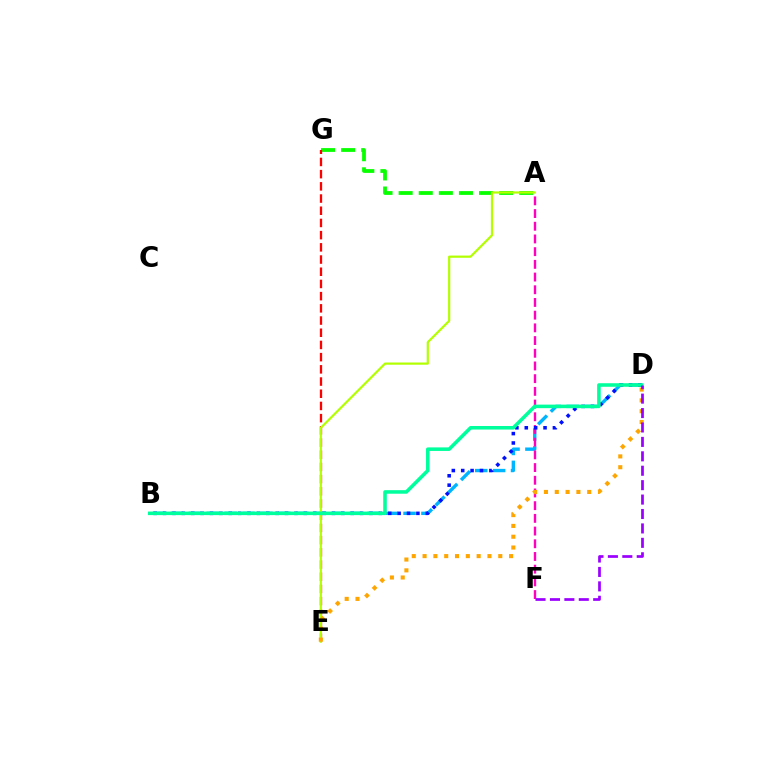{('B', 'D'): [{'color': '#00b5ff', 'line_style': 'dashed', 'thickness': 2.43}, {'color': '#0010ff', 'line_style': 'dotted', 'thickness': 2.55}, {'color': '#00ff9d', 'line_style': 'solid', 'thickness': 2.55}], ('A', 'G'): [{'color': '#08ff00', 'line_style': 'dashed', 'thickness': 2.73}], ('E', 'G'): [{'color': '#ff0000', 'line_style': 'dashed', 'thickness': 1.66}], ('A', 'F'): [{'color': '#ff00bd', 'line_style': 'dashed', 'thickness': 1.73}], ('A', 'E'): [{'color': '#b3ff00', 'line_style': 'solid', 'thickness': 1.58}], ('D', 'E'): [{'color': '#ffa500', 'line_style': 'dotted', 'thickness': 2.94}], ('D', 'F'): [{'color': '#9b00ff', 'line_style': 'dashed', 'thickness': 1.96}]}